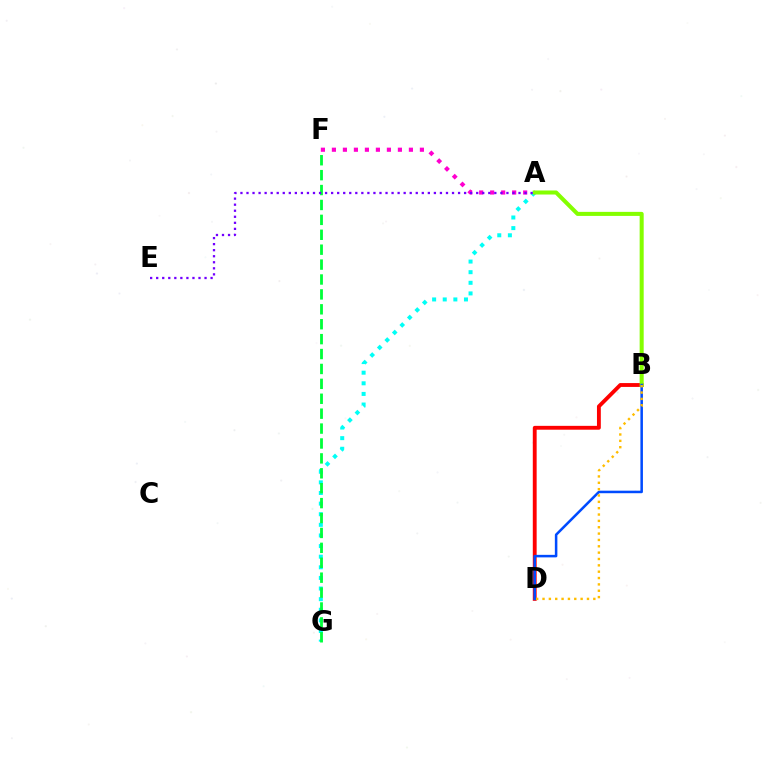{('B', 'D'): [{'color': '#ff0000', 'line_style': 'solid', 'thickness': 2.77}, {'color': '#004bff', 'line_style': 'solid', 'thickness': 1.82}, {'color': '#ffbd00', 'line_style': 'dotted', 'thickness': 1.73}], ('A', 'G'): [{'color': '#00fff6', 'line_style': 'dotted', 'thickness': 2.88}], ('F', 'G'): [{'color': '#00ff39', 'line_style': 'dashed', 'thickness': 2.03}], ('A', 'F'): [{'color': '#ff00cf', 'line_style': 'dotted', 'thickness': 2.99}], ('A', 'B'): [{'color': '#84ff00', 'line_style': 'solid', 'thickness': 2.91}], ('A', 'E'): [{'color': '#7200ff', 'line_style': 'dotted', 'thickness': 1.64}]}